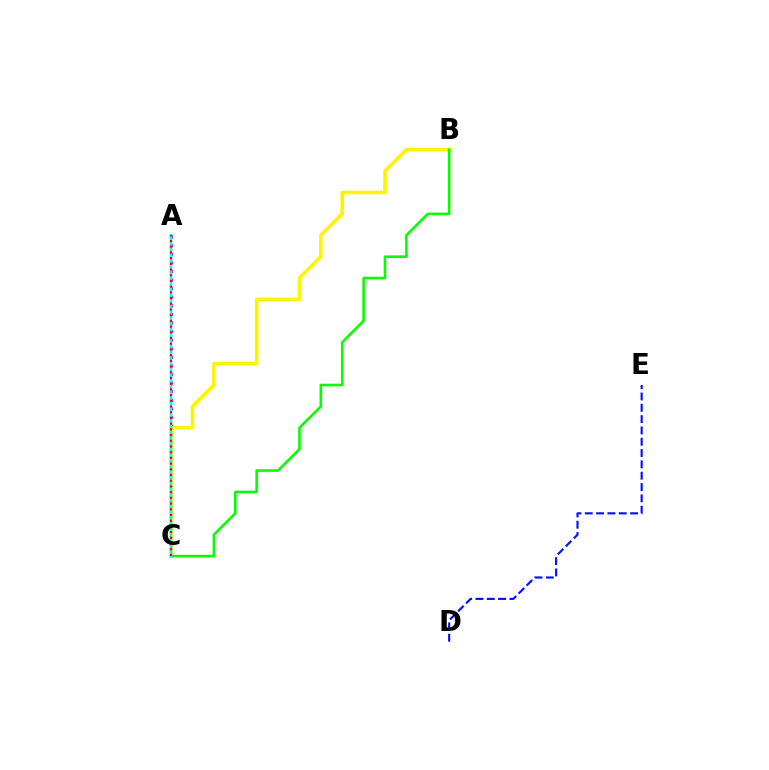{('A', 'C'): [{'color': '#ee00ff', 'line_style': 'dotted', 'thickness': 2.34}, {'color': '#00fff6', 'line_style': 'solid', 'thickness': 1.76}, {'color': '#ff0000', 'line_style': 'dotted', 'thickness': 1.55}], ('B', 'C'): [{'color': '#fcf500', 'line_style': 'solid', 'thickness': 2.61}, {'color': '#08ff00', 'line_style': 'solid', 'thickness': 1.88}], ('D', 'E'): [{'color': '#0010ff', 'line_style': 'dashed', 'thickness': 1.54}]}